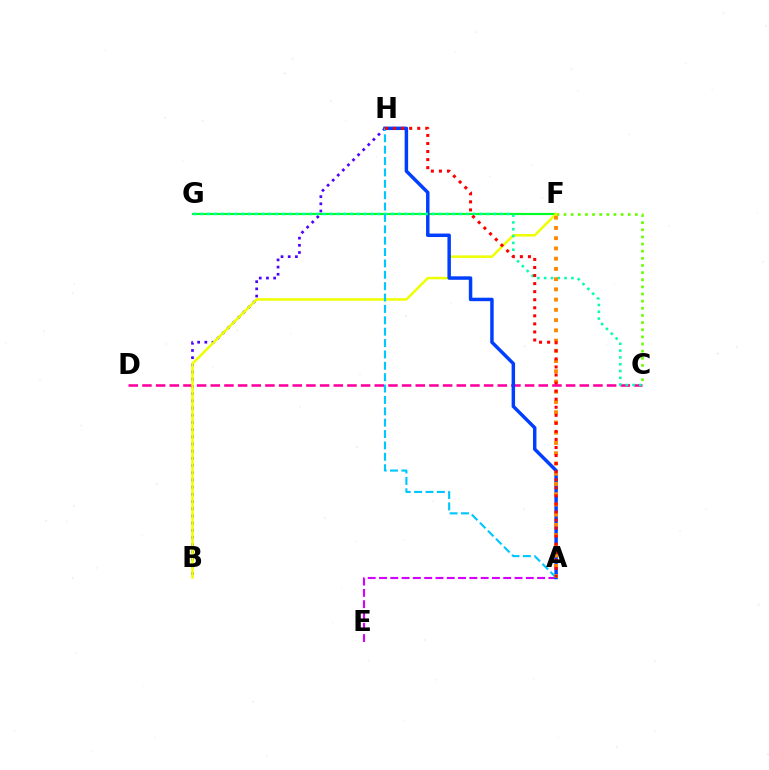{('C', 'F'): [{'color': '#66ff00', 'line_style': 'dotted', 'thickness': 1.94}], ('F', 'G'): [{'color': '#00ff27', 'line_style': 'solid', 'thickness': 1.57}], ('C', 'D'): [{'color': '#ff00a0', 'line_style': 'dashed', 'thickness': 1.86}], ('B', 'H'): [{'color': '#4f00ff', 'line_style': 'dotted', 'thickness': 1.95}], ('A', 'E'): [{'color': '#d600ff', 'line_style': 'dashed', 'thickness': 1.53}], ('B', 'F'): [{'color': '#eeff00', 'line_style': 'solid', 'thickness': 1.81}], ('A', 'H'): [{'color': '#003fff', 'line_style': 'solid', 'thickness': 2.49}, {'color': '#00c7ff', 'line_style': 'dashed', 'thickness': 1.55}, {'color': '#ff0000', 'line_style': 'dotted', 'thickness': 2.19}], ('C', 'G'): [{'color': '#00ffaf', 'line_style': 'dotted', 'thickness': 1.85}], ('A', 'F'): [{'color': '#ff8800', 'line_style': 'dotted', 'thickness': 2.78}]}